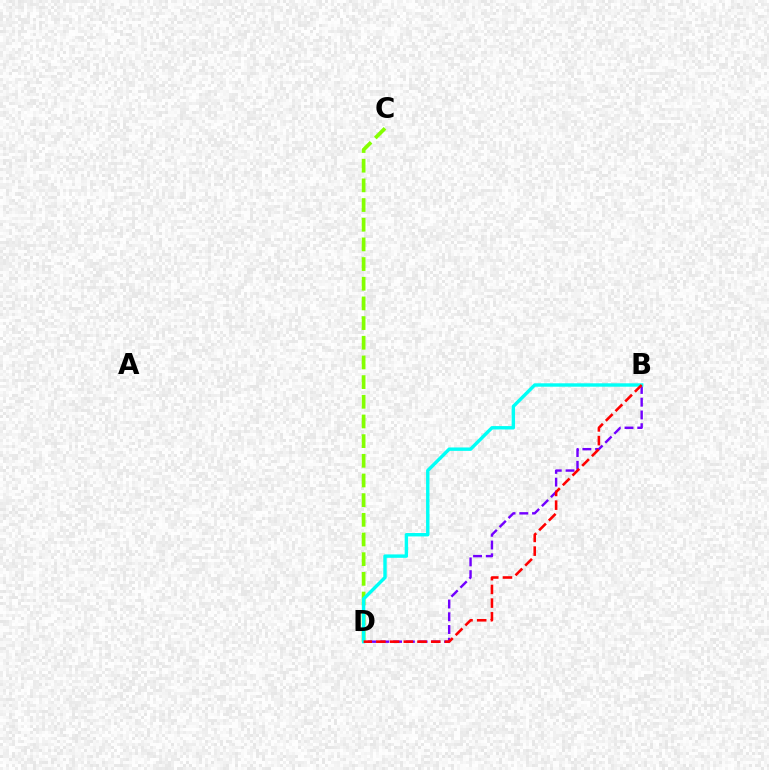{('B', 'D'): [{'color': '#7200ff', 'line_style': 'dashed', 'thickness': 1.73}, {'color': '#00fff6', 'line_style': 'solid', 'thickness': 2.45}, {'color': '#ff0000', 'line_style': 'dashed', 'thickness': 1.86}], ('C', 'D'): [{'color': '#84ff00', 'line_style': 'dashed', 'thickness': 2.67}]}